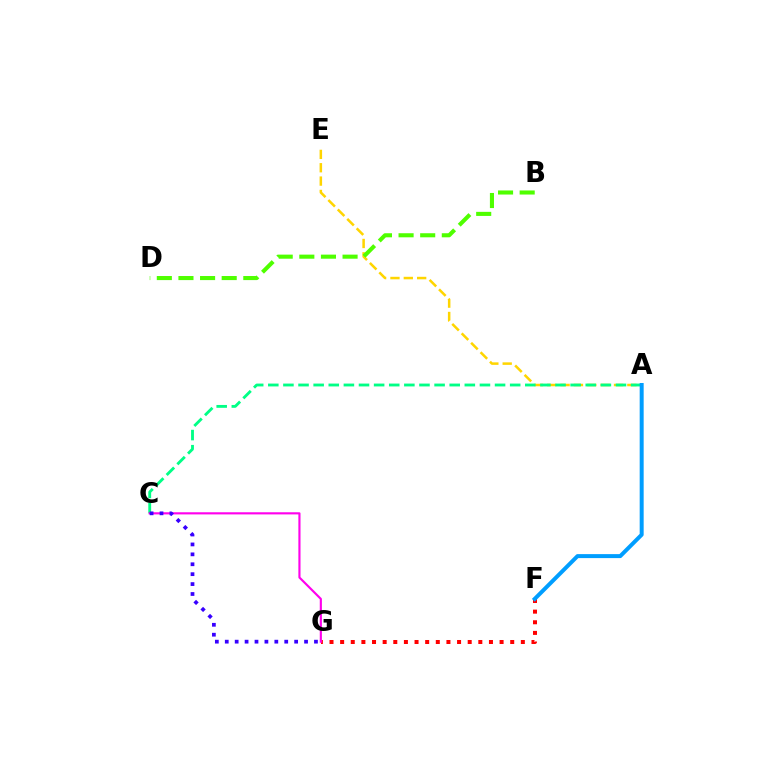{('A', 'E'): [{'color': '#ffd500', 'line_style': 'dashed', 'thickness': 1.81}], ('A', 'C'): [{'color': '#00ff86', 'line_style': 'dashed', 'thickness': 2.05}], ('F', 'G'): [{'color': '#ff0000', 'line_style': 'dotted', 'thickness': 2.89}], ('B', 'D'): [{'color': '#4fff00', 'line_style': 'dashed', 'thickness': 2.94}], ('C', 'G'): [{'color': '#ff00ed', 'line_style': 'solid', 'thickness': 1.54}, {'color': '#3700ff', 'line_style': 'dotted', 'thickness': 2.69}], ('A', 'F'): [{'color': '#009eff', 'line_style': 'solid', 'thickness': 2.87}]}